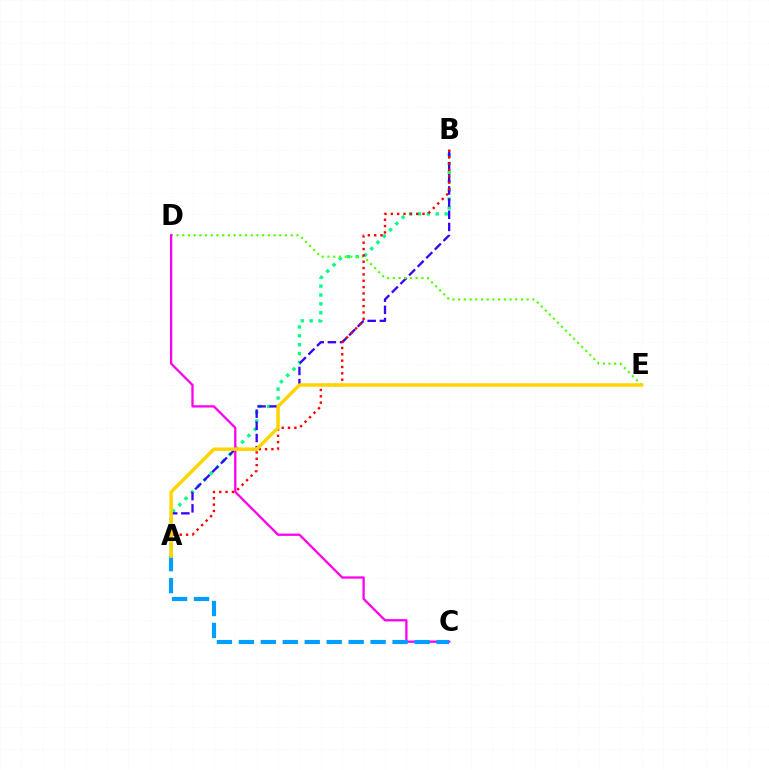{('A', 'B'): [{'color': '#00ff86', 'line_style': 'dotted', 'thickness': 2.41}, {'color': '#3700ff', 'line_style': 'dashed', 'thickness': 1.65}, {'color': '#ff0000', 'line_style': 'dotted', 'thickness': 1.72}], ('D', 'E'): [{'color': '#4fff00', 'line_style': 'dotted', 'thickness': 1.55}], ('C', 'D'): [{'color': '#ff00ed', 'line_style': 'solid', 'thickness': 1.66}], ('A', 'C'): [{'color': '#009eff', 'line_style': 'dashed', 'thickness': 2.98}], ('A', 'E'): [{'color': '#ffd500', 'line_style': 'solid', 'thickness': 2.49}]}